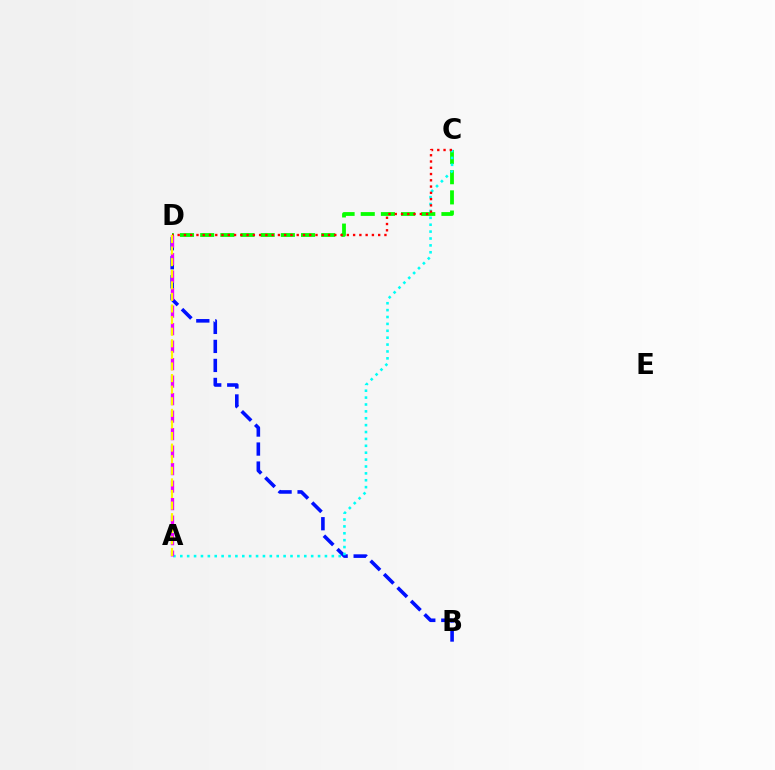{('C', 'D'): [{'color': '#08ff00', 'line_style': 'dashed', 'thickness': 2.74}, {'color': '#ff0000', 'line_style': 'dotted', 'thickness': 1.7}], ('B', 'D'): [{'color': '#0010ff', 'line_style': 'dashed', 'thickness': 2.58}], ('A', 'C'): [{'color': '#00fff6', 'line_style': 'dotted', 'thickness': 1.87}], ('A', 'D'): [{'color': '#ee00ff', 'line_style': 'dashed', 'thickness': 2.38}, {'color': '#fcf500', 'line_style': 'dashed', 'thickness': 1.57}]}